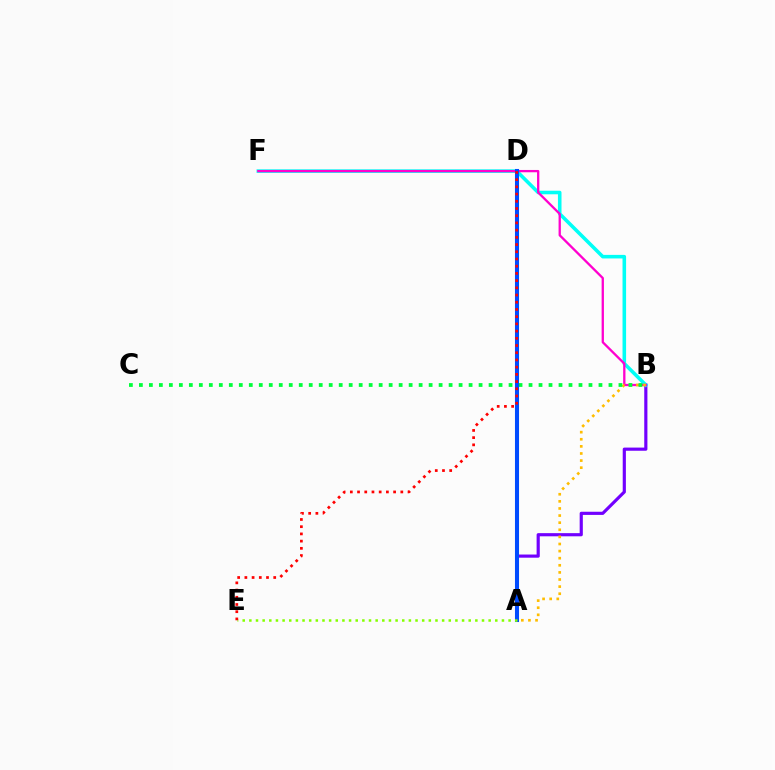{('A', 'B'): [{'color': '#7200ff', 'line_style': 'solid', 'thickness': 2.28}, {'color': '#ffbd00', 'line_style': 'dotted', 'thickness': 1.93}], ('B', 'F'): [{'color': '#00fff6', 'line_style': 'solid', 'thickness': 2.57}, {'color': '#ff00cf', 'line_style': 'solid', 'thickness': 1.66}], ('B', 'C'): [{'color': '#00ff39', 'line_style': 'dotted', 'thickness': 2.71}], ('A', 'D'): [{'color': '#004bff', 'line_style': 'solid', 'thickness': 2.92}], ('A', 'E'): [{'color': '#84ff00', 'line_style': 'dotted', 'thickness': 1.81}], ('D', 'E'): [{'color': '#ff0000', 'line_style': 'dotted', 'thickness': 1.96}]}